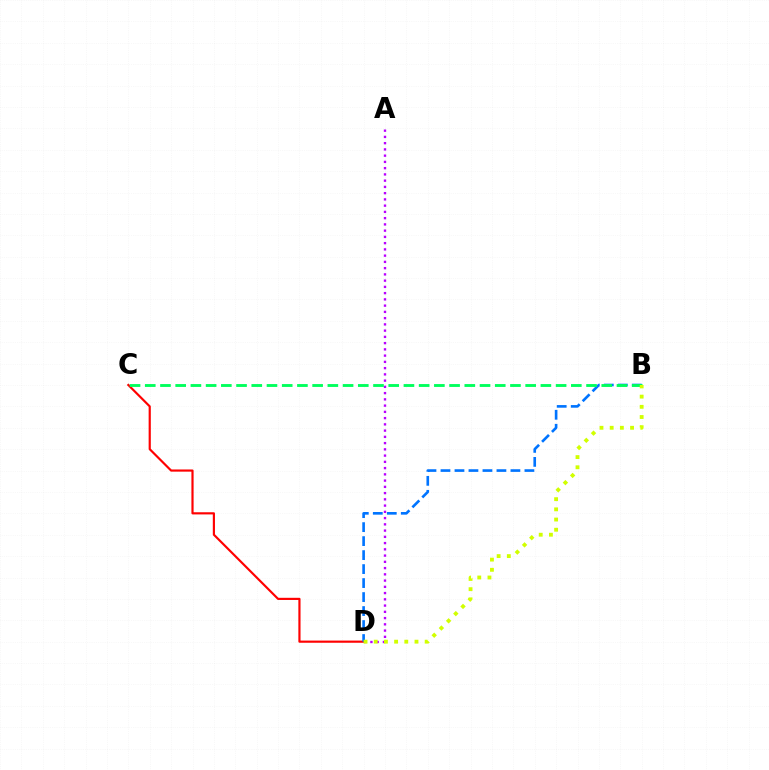{('C', 'D'): [{'color': '#ff0000', 'line_style': 'solid', 'thickness': 1.56}], ('B', 'D'): [{'color': '#0074ff', 'line_style': 'dashed', 'thickness': 1.9}, {'color': '#d1ff00', 'line_style': 'dotted', 'thickness': 2.77}], ('A', 'D'): [{'color': '#b900ff', 'line_style': 'dotted', 'thickness': 1.7}], ('B', 'C'): [{'color': '#00ff5c', 'line_style': 'dashed', 'thickness': 2.07}]}